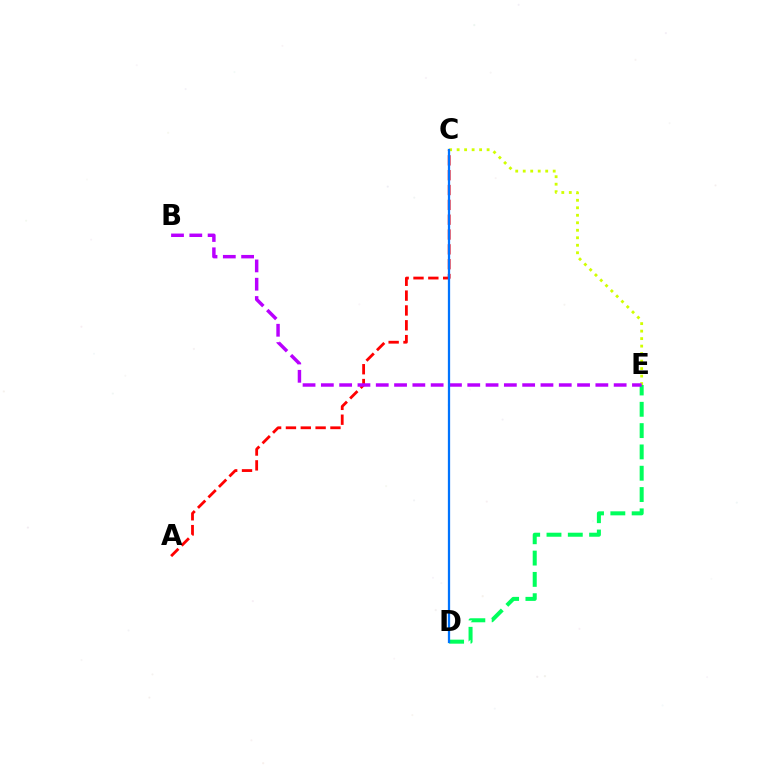{('A', 'C'): [{'color': '#ff0000', 'line_style': 'dashed', 'thickness': 2.02}], ('C', 'E'): [{'color': '#d1ff00', 'line_style': 'dotted', 'thickness': 2.04}], ('D', 'E'): [{'color': '#00ff5c', 'line_style': 'dashed', 'thickness': 2.9}], ('B', 'E'): [{'color': '#b900ff', 'line_style': 'dashed', 'thickness': 2.49}], ('C', 'D'): [{'color': '#0074ff', 'line_style': 'solid', 'thickness': 1.63}]}